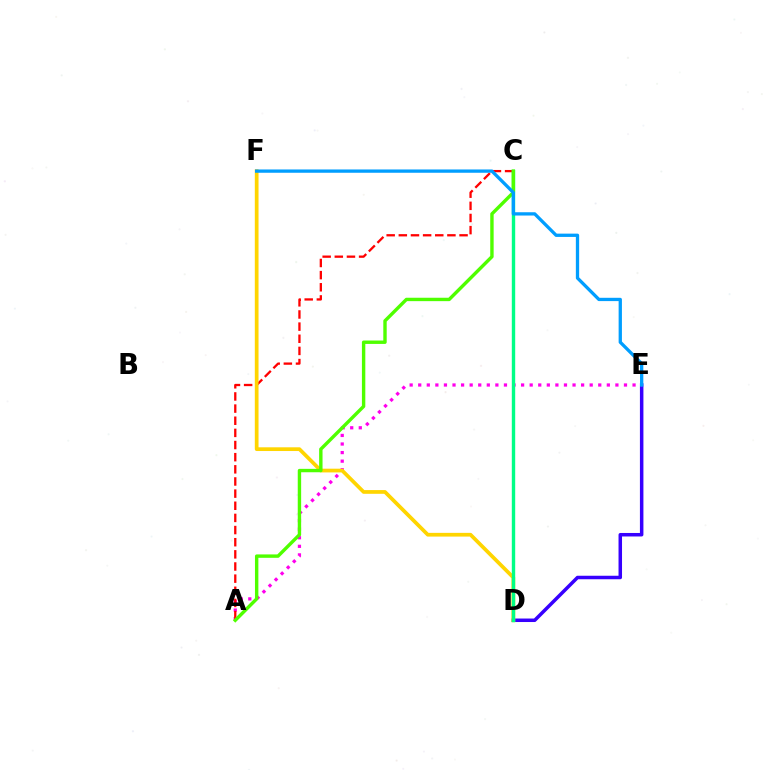{('D', 'E'): [{'color': '#3700ff', 'line_style': 'solid', 'thickness': 2.52}], ('A', 'E'): [{'color': '#ff00ed', 'line_style': 'dotted', 'thickness': 2.33}], ('A', 'C'): [{'color': '#ff0000', 'line_style': 'dashed', 'thickness': 1.65}, {'color': '#4fff00', 'line_style': 'solid', 'thickness': 2.45}], ('D', 'F'): [{'color': '#ffd500', 'line_style': 'solid', 'thickness': 2.68}], ('C', 'D'): [{'color': '#00ff86', 'line_style': 'solid', 'thickness': 2.44}], ('E', 'F'): [{'color': '#009eff', 'line_style': 'solid', 'thickness': 2.37}]}